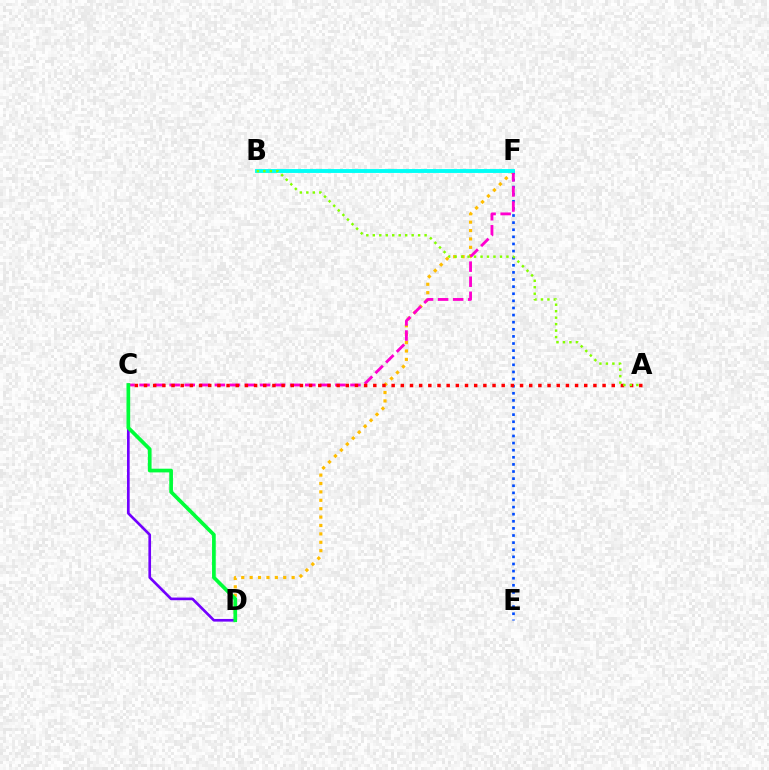{('E', 'F'): [{'color': '#004bff', 'line_style': 'dotted', 'thickness': 1.93}], ('D', 'F'): [{'color': '#ffbd00', 'line_style': 'dotted', 'thickness': 2.28}], ('C', 'F'): [{'color': '#ff00cf', 'line_style': 'dashed', 'thickness': 2.05}], ('B', 'F'): [{'color': '#00fff6', 'line_style': 'solid', 'thickness': 2.79}], ('A', 'C'): [{'color': '#ff0000', 'line_style': 'dotted', 'thickness': 2.49}], ('A', 'B'): [{'color': '#84ff00', 'line_style': 'dotted', 'thickness': 1.76}], ('C', 'D'): [{'color': '#7200ff', 'line_style': 'solid', 'thickness': 1.92}, {'color': '#00ff39', 'line_style': 'solid', 'thickness': 2.66}]}